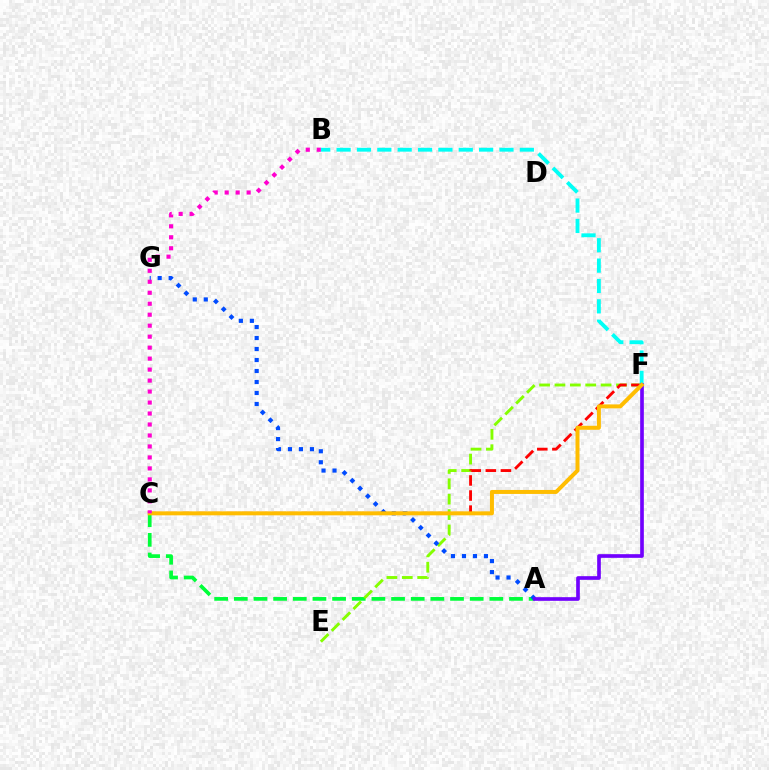{('A', 'C'): [{'color': '#00ff39', 'line_style': 'dashed', 'thickness': 2.67}], ('E', 'F'): [{'color': '#84ff00', 'line_style': 'dashed', 'thickness': 2.09}], ('A', 'G'): [{'color': '#004bff', 'line_style': 'dotted', 'thickness': 2.99}], ('C', 'F'): [{'color': '#ff0000', 'line_style': 'dashed', 'thickness': 2.05}, {'color': '#ffbd00', 'line_style': 'solid', 'thickness': 2.87}], ('B', 'F'): [{'color': '#00fff6', 'line_style': 'dashed', 'thickness': 2.77}], ('A', 'F'): [{'color': '#7200ff', 'line_style': 'solid', 'thickness': 2.64}], ('B', 'C'): [{'color': '#ff00cf', 'line_style': 'dotted', 'thickness': 2.98}]}